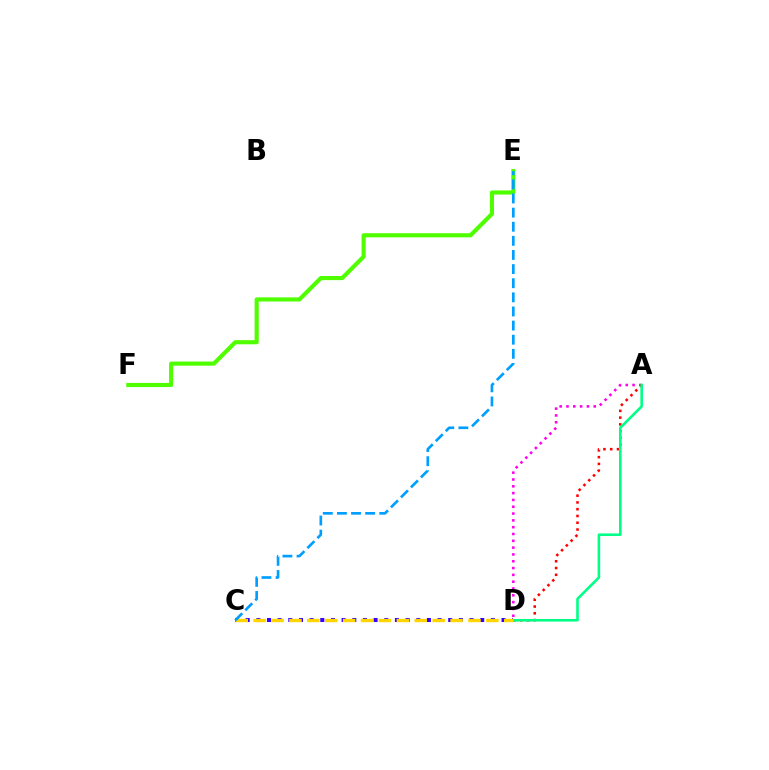{('C', 'D'): [{'color': '#3700ff', 'line_style': 'dotted', 'thickness': 2.9}, {'color': '#ffd500', 'line_style': 'dashed', 'thickness': 2.43}], ('A', 'D'): [{'color': '#ff00ed', 'line_style': 'dotted', 'thickness': 1.85}, {'color': '#ff0000', 'line_style': 'dotted', 'thickness': 1.84}, {'color': '#00ff86', 'line_style': 'solid', 'thickness': 1.87}], ('E', 'F'): [{'color': '#4fff00', 'line_style': 'solid', 'thickness': 2.97}], ('C', 'E'): [{'color': '#009eff', 'line_style': 'dashed', 'thickness': 1.92}]}